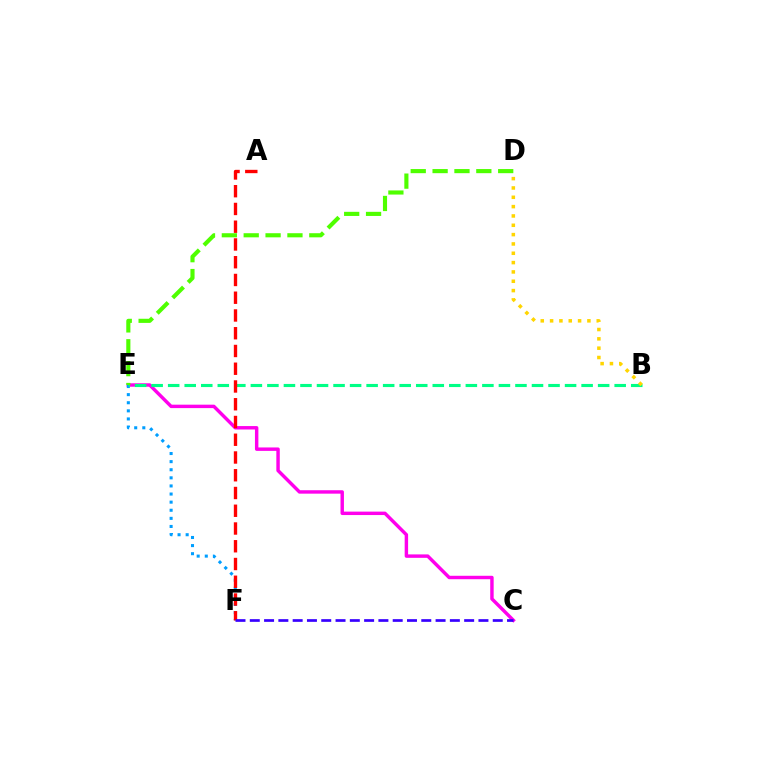{('C', 'E'): [{'color': '#ff00ed', 'line_style': 'solid', 'thickness': 2.47}], ('E', 'F'): [{'color': '#009eff', 'line_style': 'dotted', 'thickness': 2.2}], ('B', 'E'): [{'color': '#00ff86', 'line_style': 'dashed', 'thickness': 2.25}], ('A', 'F'): [{'color': '#ff0000', 'line_style': 'dashed', 'thickness': 2.41}], ('D', 'E'): [{'color': '#4fff00', 'line_style': 'dashed', 'thickness': 2.97}], ('C', 'F'): [{'color': '#3700ff', 'line_style': 'dashed', 'thickness': 1.94}], ('B', 'D'): [{'color': '#ffd500', 'line_style': 'dotted', 'thickness': 2.53}]}